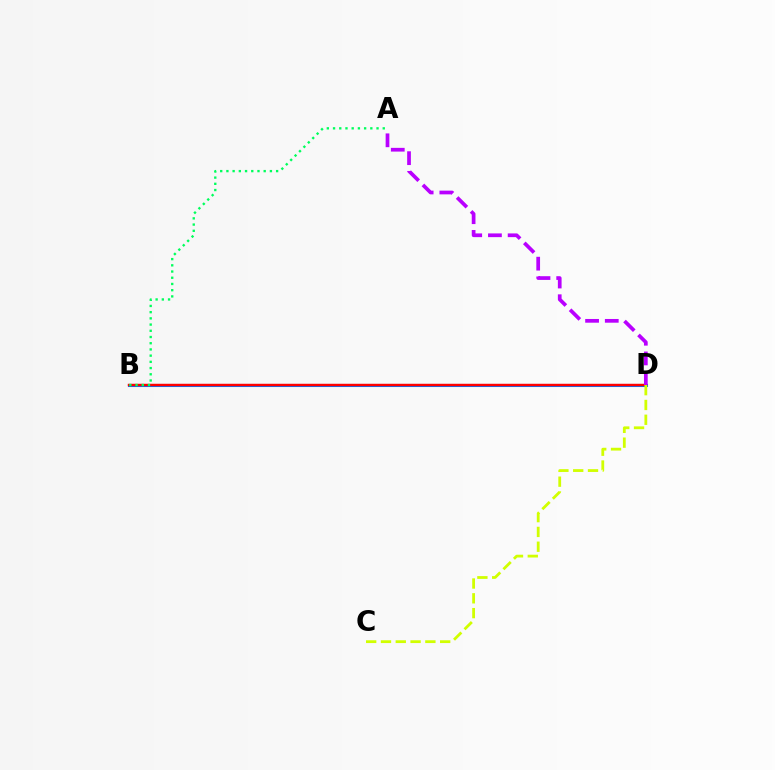{('B', 'D'): [{'color': '#0074ff', 'line_style': 'solid', 'thickness': 2.21}, {'color': '#ff0000', 'line_style': 'solid', 'thickness': 1.74}], ('A', 'B'): [{'color': '#00ff5c', 'line_style': 'dotted', 'thickness': 1.69}], ('A', 'D'): [{'color': '#b900ff', 'line_style': 'dashed', 'thickness': 2.68}], ('C', 'D'): [{'color': '#d1ff00', 'line_style': 'dashed', 'thickness': 2.01}]}